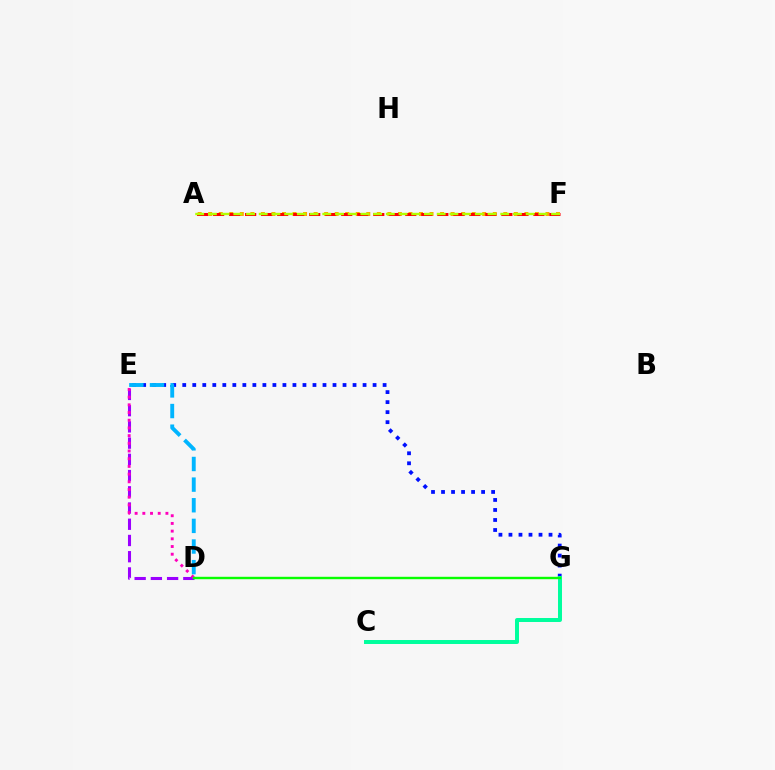{('A', 'F'): [{'color': '#ffa500', 'line_style': 'dotted', 'thickness': 2.86}, {'color': '#ff0000', 'line_style': 'dashed', 'thickness': 2.18}, {'color': '#b3ff00', 'line_style': 'dashed', 'thickness': 1.73}], ('D', 'E'): [{'color': '#9b00ff', 'line_style': 'dashed', 'thickness': 2.2}, {'color': '#00b5ff', 'line_style': 'dashed', 'thickness': 2.8}, {'color': '#ff00bd', 'line_style': 'dotted', 'thickness': 2.09}], ('E', 'G'): [{'color': '#0010ff', 'line_style': 'dotted', 'thickness': 2.72}], ('C', 'G'): [{'color': '#00ff9d', 'line_style': 'solid', 'thickness': 2.86}], ('D', 'G'): [{'color': '#08ff00', 'line_style': 'solid', 'thickness': 1.73}]}